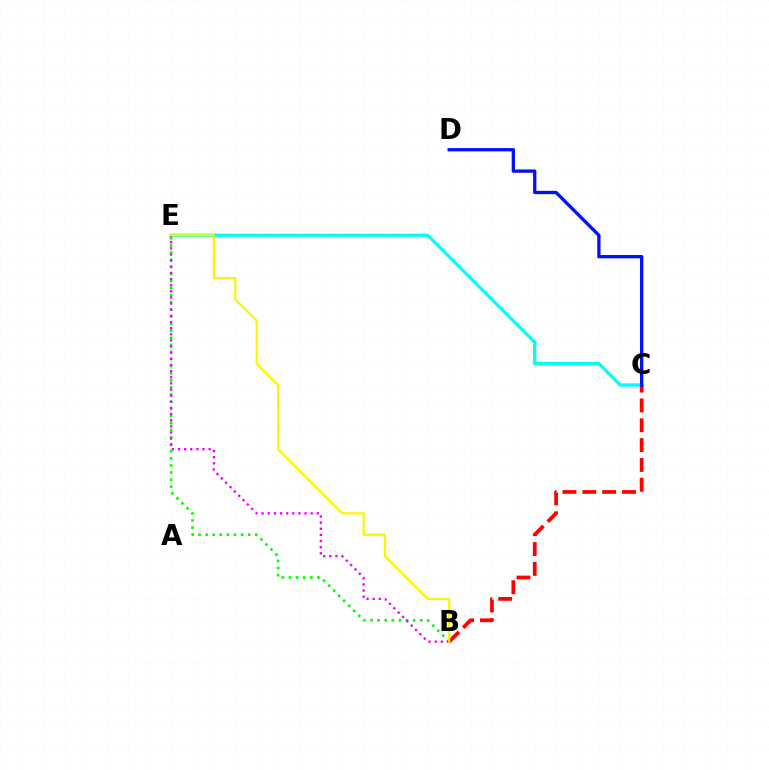{('C', 'E'): [{'color': '#00fff6', 'line_style': 'solid', 'thickness': 2.35}], ('B', 'C'): [{'color': '#ff0000', 'line_style': 'dashed', 'thickness': 2.69}], ('B', 'E'): [{'color': '#08ff00', 'line_style': 'dotted', 'thickness': 1.93}, {'color': '#ee00ff', 'line_style': 'dotted', 'thickness': 1.67}, {'color': '#fcf500', 'line_style': 'solid', 'thickness': 1.58}], ('C', 'D'): [{'color': '#0010ff', 'line_style': 'solid', 'thickness': 2.37}]}